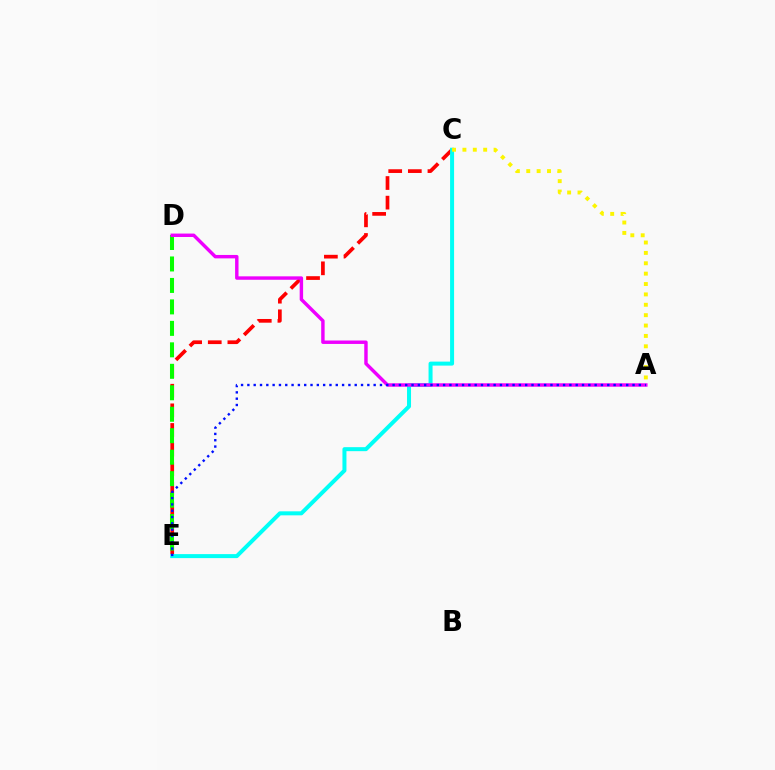{('C', 'E'): [{'color': '#ff0000', 'line_style': 'dashed', 'thickness': 2.66}, {'color': '#00fff6', 'line_style': 'solid', 'thickness': 2.88}], ('D', 'E'): [{'color': '#08ff00', 'line_style': 'dashed', 'thickness': 2.92}], ('A', 'D'): [{'color': '#ee00ff', 'line_style': 'solid', 'thickness': 2.47}], ('A', 'C'): [{'color': '#fcf500', 'line_style': 'dotted', 'thickness': 2.82}], ('A', 'E'): [{'color': '#0010ff', 'line_style': 'dotted', 'thickness': 1.72}]}